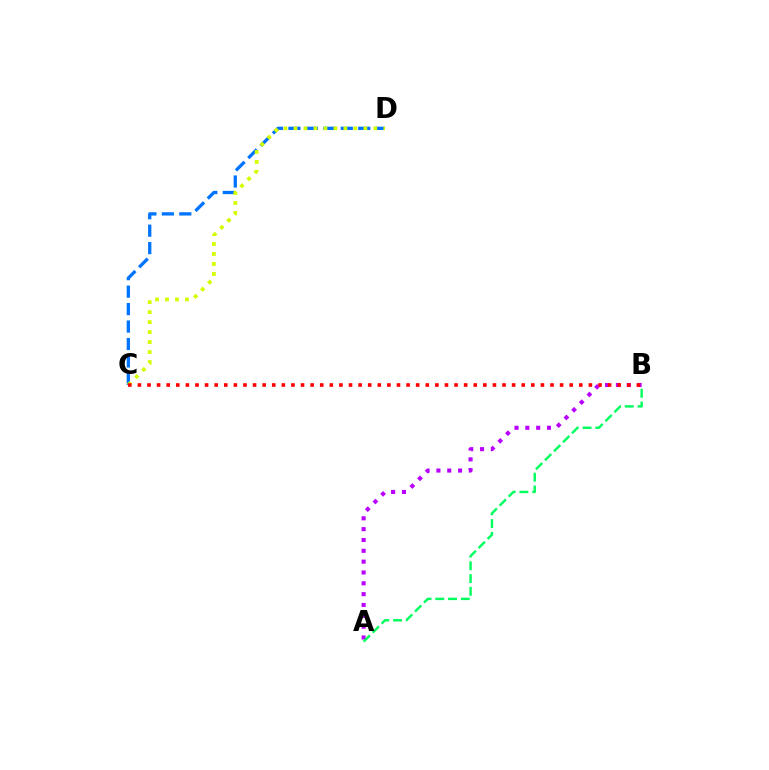{('C', 'D'): [{'color': '#0074ff', 'line_style': 'dashed', 'thickness': 2.37}, {'color': '#d1ff00', 'line_style': 'dotted', 'thickness': 2.71}], ('A', 'B'): [{'color': '#b900ff', 'line_style': 'dotted', 'thickness': 2.94}, {'color': '#00ff5c', 'line_style': 'dashed', 'thickness': 1.74}], ('B', 'C'): [{'color': '#ff0000', 'line_style': 'dotted', 'thickness': 2.61}]}